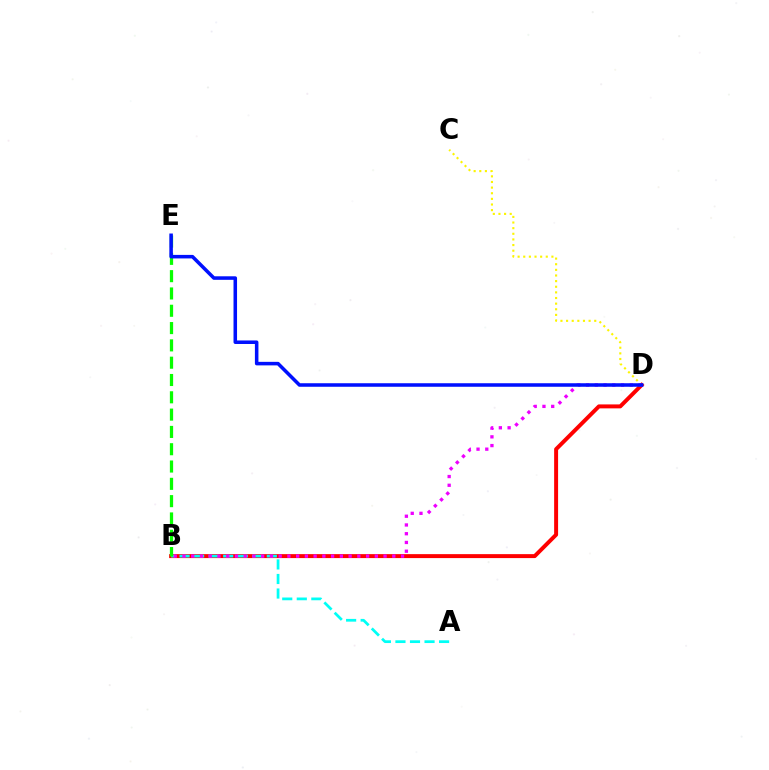{('C', 'D'): [{'color': '#fcf500', 'line_style': 'dotted', 'thickness': 1.53}], ('B', 'D'): [{'color': '#ff0000', 'line_style': 'solid', 'thickness': 2.85}, {'color': '#ee00ff', 'line_style': 'dotted', 'thickness': 2.38}], ('A', 'B'): [{'color': '#00fff6', 'line_style': 'dashed', 'thickness': 1.98}], ('B', 'E'): [{'color': '#08ff00', 'line_style': 'dashed', 'thickness': 2.35}], ('D', 'E'): [{'color': '#0010ff', 'line_style': 'solid', 'thickness': 2.54}]}